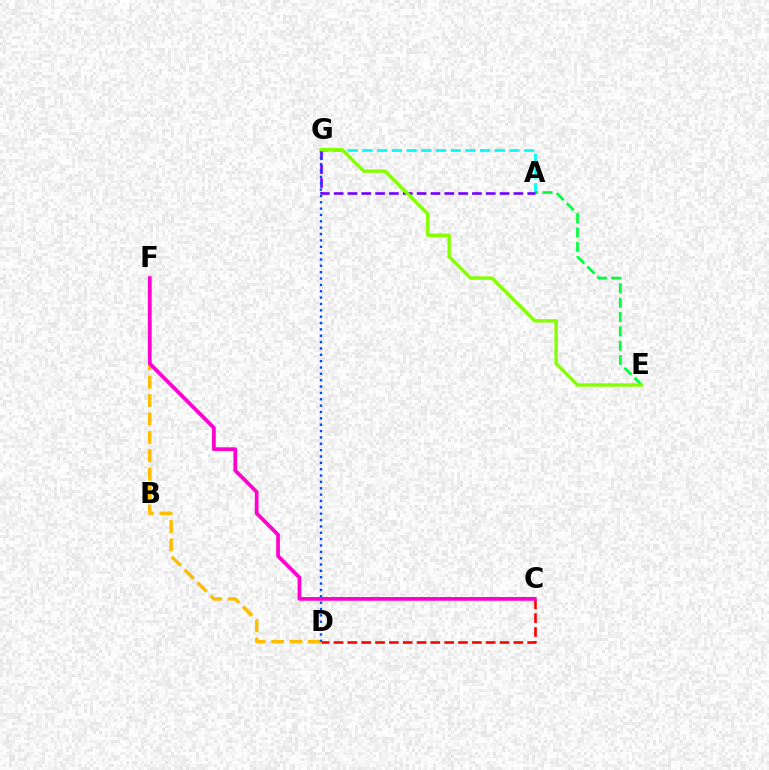{('D', 'F'): [{'color': '#ffbd00', 'line_style': 'dashed', 'thickness': 2.5}], ('C', 'D'): [{'color': '#ff0000', 'line_style': 'dashed', 'thickness': 1.88}], ('A', 'G'): [{'color': '#00fff6', 'line_style': 'dashed', 'thickness': 2.0}, {'color': '#7200ff', 'line_style': 'dashed', 'thickness': 1.88}], ('A', 'E'): [{'color': '#00ff39', 'line_style': 'dashed', 'thickness': 1.95}], ('D', 'G'): [{'color': '#004bff', 'line_style': 'dotted', 'thickness': 1.73}], ('C', 'F'): [{'color': '#ff00cf', 'line_style': 'solid', 'thickness': 2.67}], ('E', 'G'): [{'color': '#84ff00', 'line_style': 'solid', 'thickness': 2.43}]}